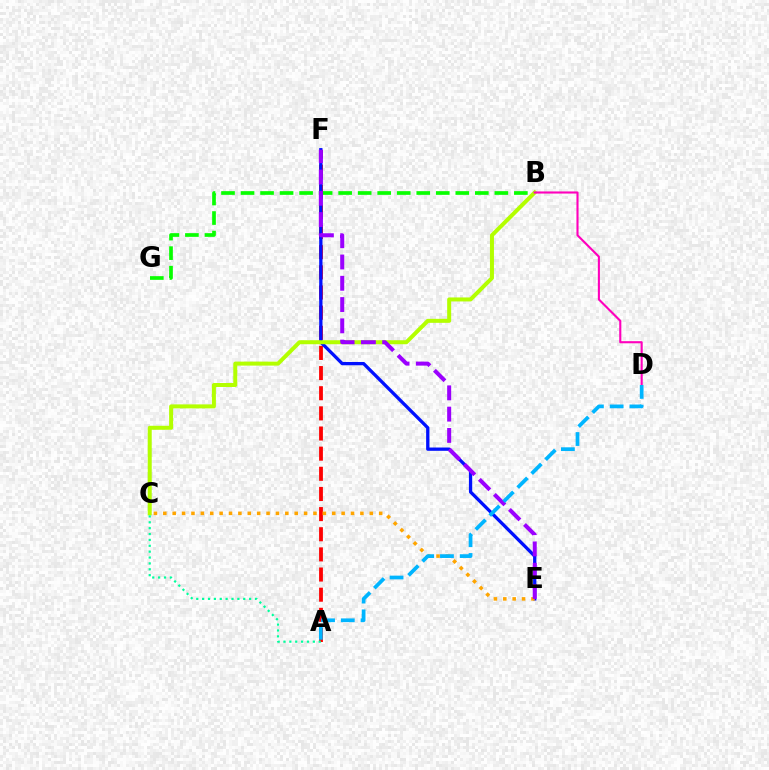{('B', 'G'): [{'color': '#08ff00', 'line_style': 'dashed', 'thickness': 2.65}], ('A', 'F'): [{'color': '#ff0000', 'line_style': 'dashed', 'thickness': 2.74}], ('E', 'F'): [{'color': '#0010ff', 'line_style': 'solid', 'thickness': 2.37}, {'color': '#9b00ff', 'line_style': 'dashed', 'thickness': 2.89}], ('B', 'C'): [{'color': '#b3ff00', 'line_style': 'solid', 'thickness': 2.88}], ('C', 'E'): [{'color': '#ffa500', 'line_style': 'dotted', 'thickness': 2.55}], ('B', 'D'): [{'color': '#ff00bd', 'line_style': 'solid', 'thickness': 1.52}], ('A', 'D'): [{'color': '#00b5ff', 'line_style': 'dashed', 'thickness': 2.68}], ('A', 'C'): [{'color': '#00ff9d', 'line_style': 'dotted', 'thickness': 1.6}]}